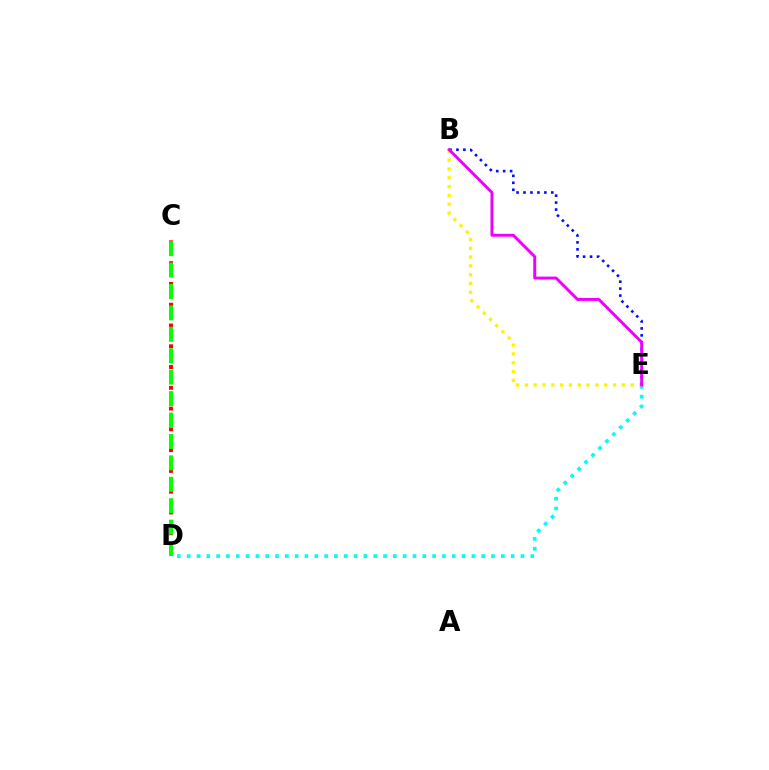{('C', 'D'): [{'color': '#ff0000', 'line_style': 'dotted', 'thickness': 2.82}, {'color': '#08ff00', 'line_style': 'dashed', 'thickness': 2.91}], ('D', 'E'): [{'color': '#00fff6', 'line_style': 'dotted', 'thickness': 2.67}], ('B', 'E'): [{'color': '#fcf500', 'line_style': 'dotted', 'thickness': 2.39}, {'color': '#0010ff', 'line_style': 'dotted', 'thickness': 1.89}, {'color': '#ee00ff', 'line_style': 'solid', 'thickness': 2.11}]}